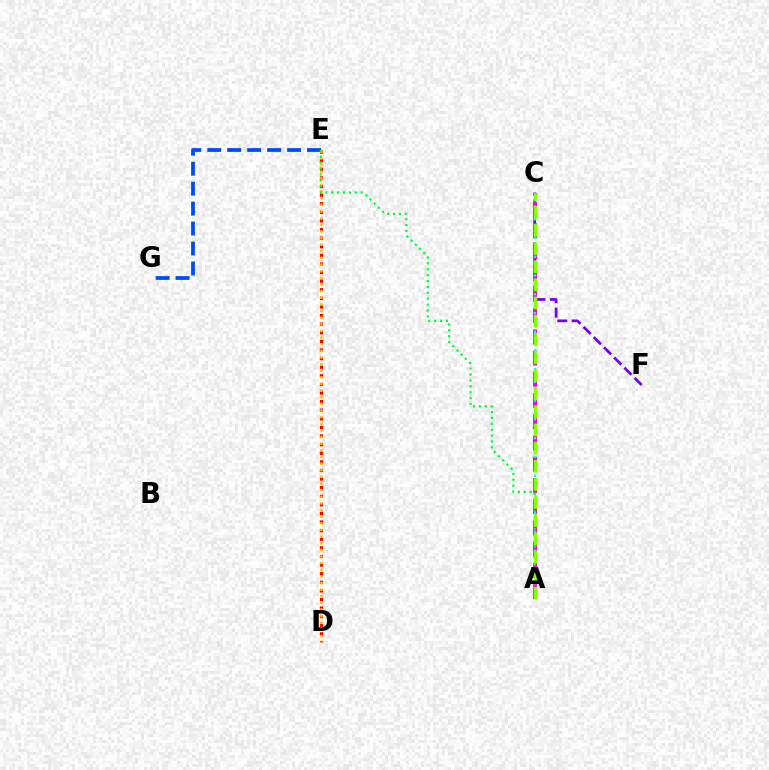{('D', 'E'): [{'color': '#ff0000', 'line_style': 'dotted', 'thickness': 2.34}, {'color': '#ffbd00', 'line_style': 'dotted', 'thickness': 1.8}], ('C', 'F'): [{'color': '#7200ff', 'line_style': 'dashed', 'thickness': 1.96}], ('E', 'G'): [{'color': '#004bff', 'line_style': 'dashed', 'thickness': 2.71}], ('A', 'C'): [{'color': '#ff00cf', 'line_style': 'dashed', 'thickness': 2.88}, {'color': '#00fff6', 'line_style': 'dotted', 'thickness': 1.7}, {'color': '#84ff00', 'line_style': 'dashed', 'thickness': 2.46}], ('A', 'E'): [{'color': '#00ff39', 'line_style': 'dotted', 'thickness': 1.6}]}